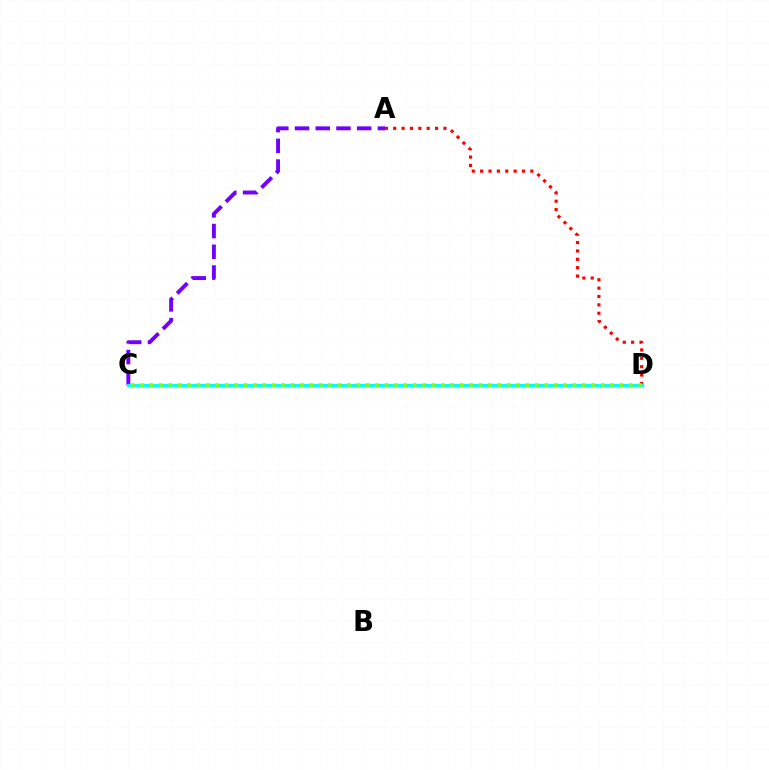{('A', 'D'): [{'color': '#ff0000', 'line_style': 'dotted', 'thickness': 2.27}], ('A', 'C'): [{'color': '#7200ff', 'line_style': 'dashed', 'thickness': 2.82}], ('C', 'D'): [{'color': '#00fff6', 'line_style': 'solid', 'thickness': 2.33}, {'color': '#84ff00', 'line_style': 'dotted', 'thickness': 2.55}]}